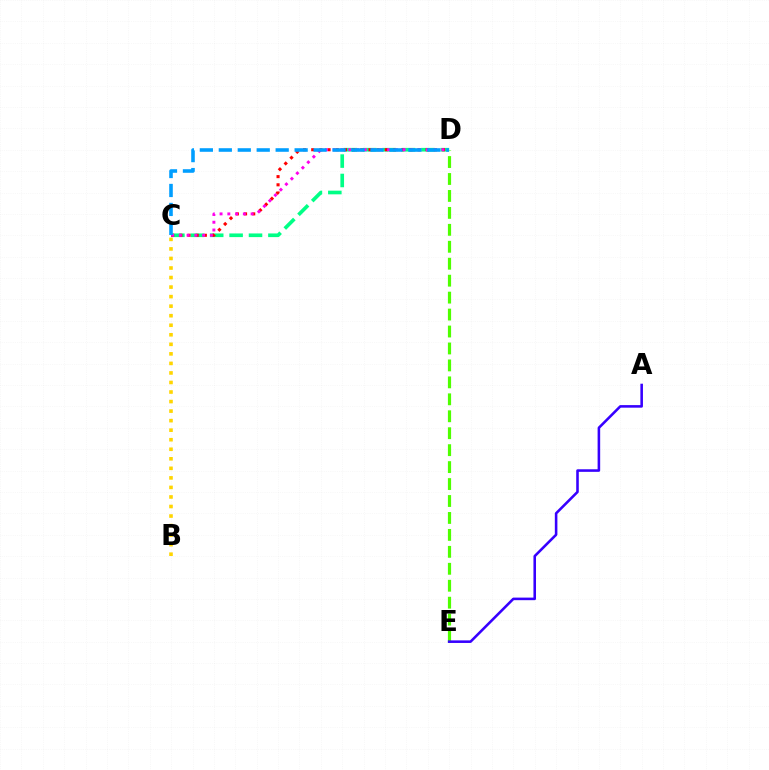{('D', 'E'): [{'color': '#4fff00', 'line_style': 'dashed', 'thickness': 2.3}], ('B', 'C'): [{'color': '#ffd500', 'line_style': 'dotted', 'thickness': 2.59}], ('C', 'D'): [{'color': '#00ff86', 'line_style': 'dashed', 'thickness': 2.64}, {'color': '#ff0000', 'line_style': 'dotted', 'thickness': 2.22}, {'color': '#ff00ed', 'line_style': 'dotted', 'thickness': 2.11}, {'color': '#009eff', 'line_style': 'dashed', 'thickness': 2.58}], ('A', 'E'): [{'color': '#3700ff', 'line_style': 'solid', 'thickness': 1.85}]}